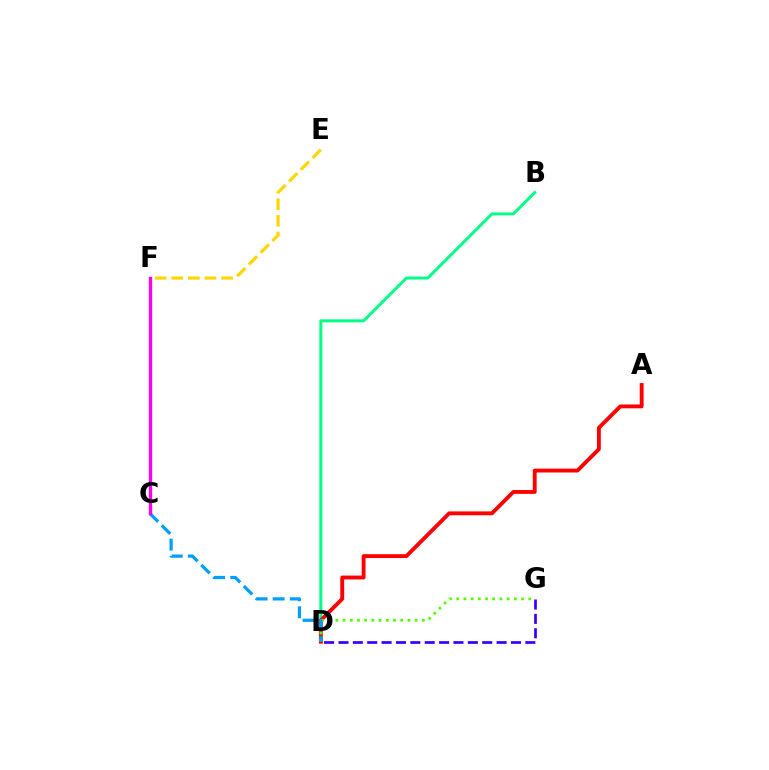{('B', 'D'): [{'color': '#00ff86', 'line_style': 'solid', 'thickness': 2.13}], ('A', 'D'): [{'color': '#ff0000', 'line_style': 'solid', 'thickness': 2.78}], ('D', 'G'): [{'color': '#3700ff', 'line_style': 'dashed', 'thickness': 1.95}, {'color': '#4fff00', 'line_style': 'dotted', 'thickness': 1.96}], ('C', 'D'): [{'color': '#009eff', 'line_style': 'dashed', 'thickness': 2.32}], ('E', 'F'): [{'color': '#ffd500', 'line_style': 'dashed', 'thickness': 2.26}], ('C', 'F'): [{'color': '#ff00ed', 'line_style': 'solid', 'thickness': 2.39}]}